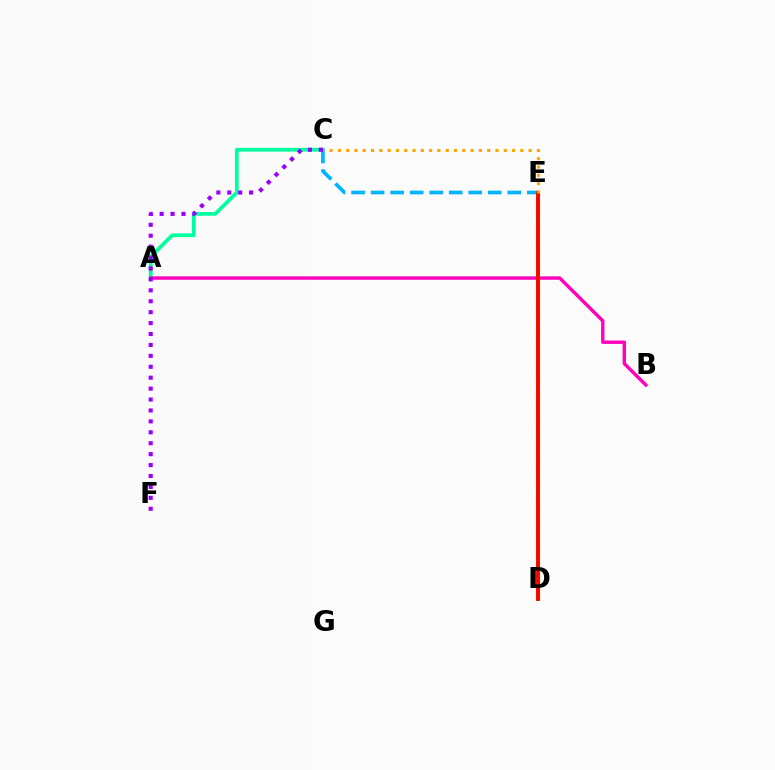{('A', 'C'): [{'color': '#00ff9d', 'line_style': 'solid', 'thickness': 2.69}], ('A', 'B'): [{'color': '#ff00bd', 'line_style': 'solid', 'thickness': 2.45}], ('C', 'E'): [{'color': '#00b5ff', 'line_style': 'dashed', 'thickness': 2.65}, {'color': '#ffa500', 'line_style': 'dotted', 'thickness': 2.25}], ('C', 'F'): [{'color': '#9b00ff', 'line_style': 'dotted', 'thickness': 2.97}], ('D', 'E'): [{'color': '#0010ff', 'line_style': 'dashed', 'thickness': 2.91}, {'color': '#b3ff00', 'line_style': 'solid', 'thickness': 2.27}, {'color': '#08ff00', 'line_style': 'solid', 'thickness': 2.81}, {'color': '#ff0000', 'line_style': 'solid', 'thickness': 2.74}]}